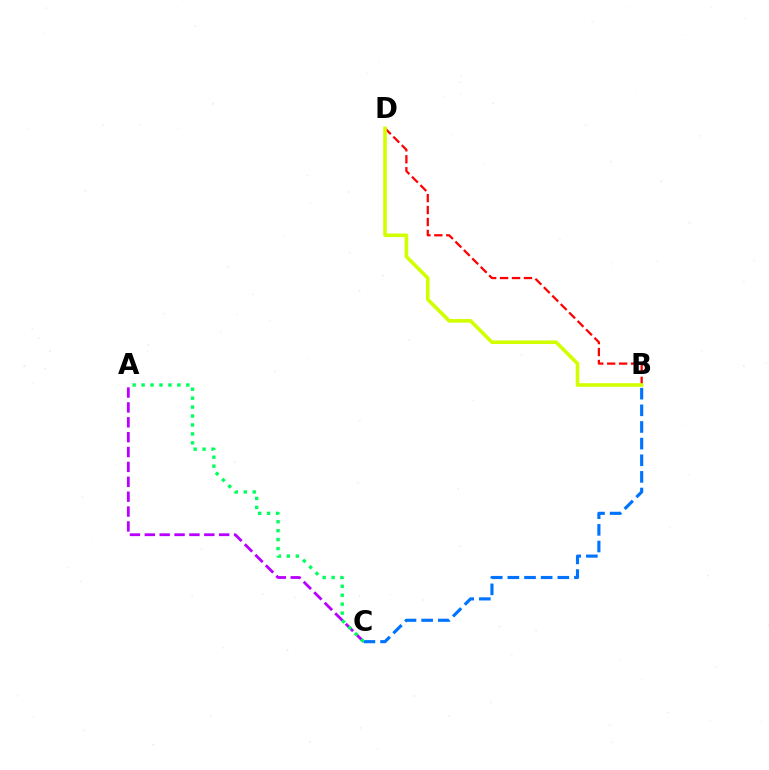{('B', 'C'): [{'color': '#0074ff', 'line_style': 'dashed', 'thickness': 2.26}], ('B', 'D'): [{'color': '#ff0000', 'line_style': 'dashed', 'thickness': 1.62}, {'color': '#d1ff00', 'line_style': 'solid', 'thickness': 2.59}], ('A', 'C'): [{'color': '#b900ff', 'line_style': 'dashed', 'thickness': 2.02}, {'color': '#00ff5c', 'line_style': 'dotted', 'thickness': 2.43}]}